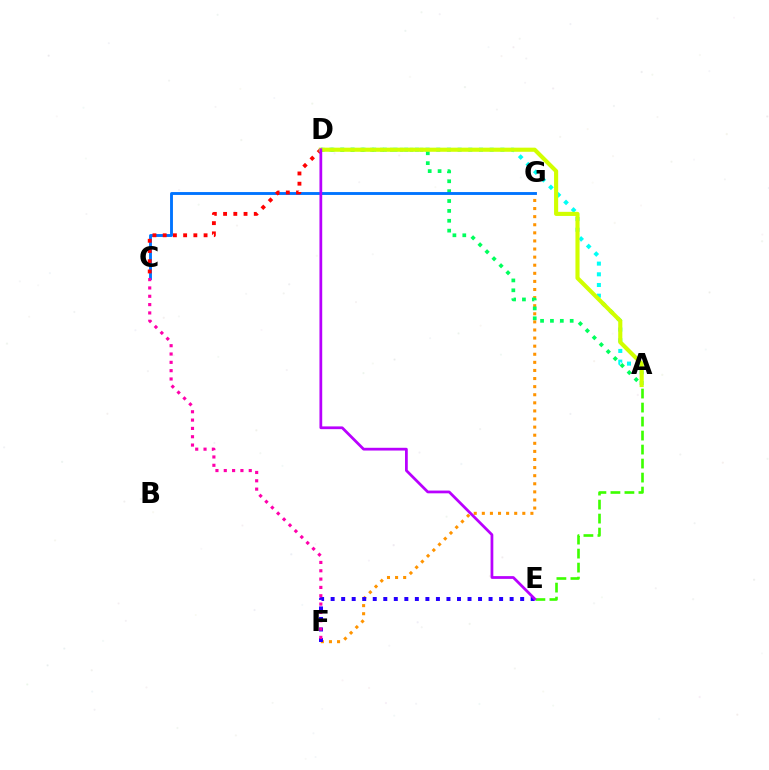{('A', 'D'): [{'color': '#00fff6', 'line_style': 'dotted', 'thickness': 2.9}, {'color': '#00ff5c', 'line_style': 'dotted', 'thickness': 2.68}, {'color': '#d1ff00', 'line_style': 'solid', 'thickness': 2.96}], ('A', 'E'): [{'color': '#3dff00', 'line_style': 'dashed', 'thickness': 1.9}], ('F', 'G'): [{'color': '#ff9400', 'line_style': 'dotted', 'thickness': 2.2}], ('C', 'G'): [{'color': '#0074ff', 'line_style': 'solid', 'thickness': 2.07}], ('C', 'D'): [{'color': '#ff0000', 'line_style': 'dotted', 'thickness': 2.78}], ('E', 'F'): [{'color': '#2500ff', 'line_style': 'dotted', 'thickness': 2.86}], ('C', 'F'): [{'color': '#ff00ac', 'line_style': 'dotted', 'thickness': 2.26}], ('D', 'E'): [{'color': '#b900ff', 'line_style': 'solid', 'thickness': 1.98}]}